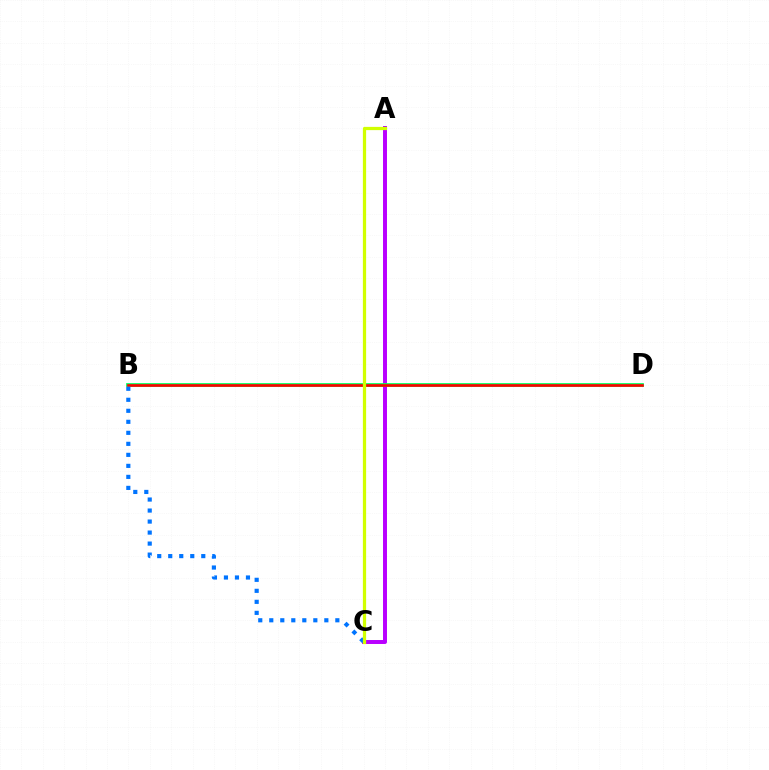{('A', 'C'): [{'color': '#b900ff', 'line_style': 'solid', 'thickness': 2.86}, {'color': '#d1ff00', 'line_style': 'solid', 'thickness': 2.33}], ('B', 'D'): [{'color': '#00ff5c', 'line_style': 'solid', 'thickness': 2.7}, {'color': '#ff0000', 'line_style': 'solid', 'thickness': 1.89}], ('B', 'C'): [{'color': '#0074ff', 'line_style': 'dotted', 'thickness': 2.99}]}